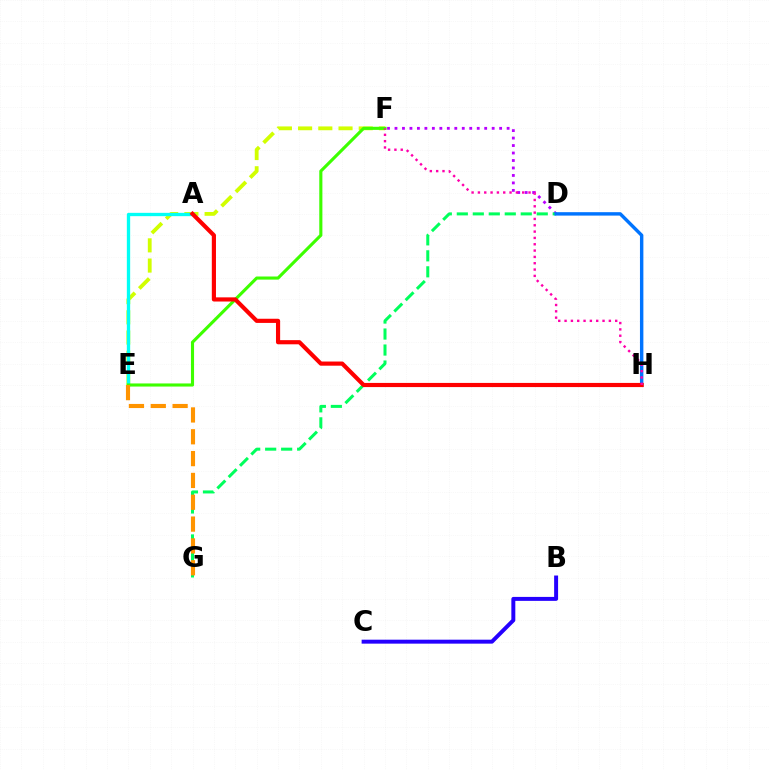{('D', 'F'): [{'color': '#b900ff', 'line_style': 'dotted', 'thickness': 2.03}], ('E', 'F'): [{'color': '#d1ff00', 'line_style': 'dashed', 'thickness': 2.75}, {'color': '#3dff00', 'line_style': 'solid', 'thickness': 2.24}], ('B', 'C'): [{'color': '#2500ff', 'line_style': 'solid', 'thickness': 2.85}], ('A', 'E'): [{'color': '#00fff6', 'line_style': 'solid', 'thickness': 2.39}], ('D', 'G'): [{'color': '#00ff5c', 'line_style': 'dashed', 'thickness': 2.17}], ('E', 'G'): [{'color': '#ff9400', 'line_style': 'dashed', 'thickness': 2.97}], ('D', 'H'): [{'color': '#0074ff', 'line_style': 'solid', 'thickness': 2.46}], ('A', 'H'): [{'color': '#ff0000', 'line_style': 'solid', 'thickness': 2.99}], ('F', 'H'): [{'color': '#ff00ac', 'line_style': 'dotted', 'thickness': 1.72}]}